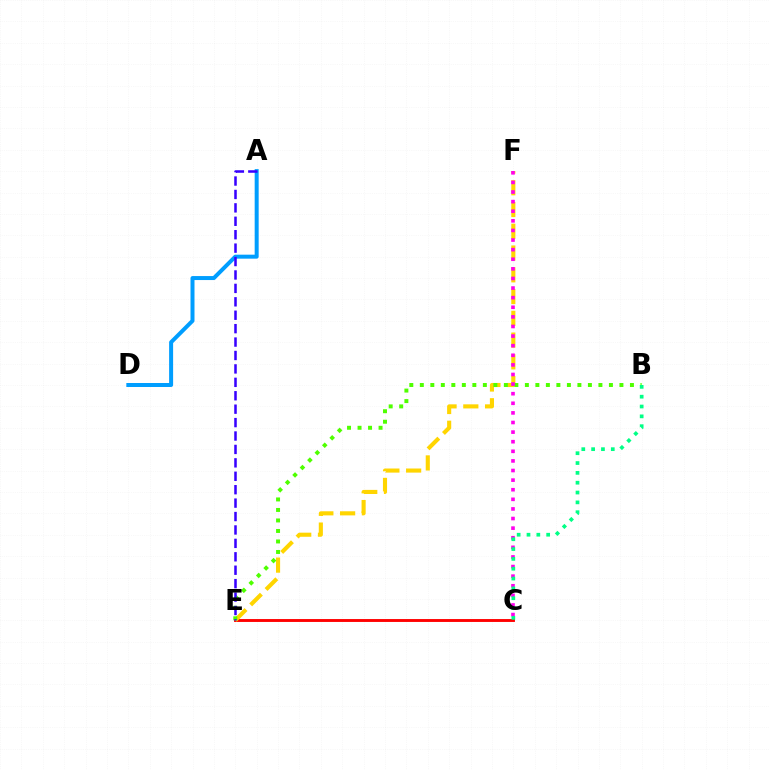{('C', 'E'): [{'color': '#ff0000', 'line_style': 'solid', 'thickness': 2.08}], ('E', 'F'): [{'color': '#ffd500', 'line_style': 'dashed', 'thickness': 2.96}], ('B', 'E'): [{'color': '#4fff00', 'line_style': 'dotted', 'thickness': 2.85}], ('A', 'D'): [{'color': '#009eff', 'line_style': 'solid', 'thickness': 2.88}], ('C', 'F'): [{'color': '#ff00ed', 'line_style': 'dotted', 'thickness': 2.61}], ('B', 'C'): [{'color': '#00ff86', 'line_style': 'dotted', 'thickness': 2.67}], ('A', 'E'): [{'color': '#3700ff', 'line_style': 'dashed', 'thickness': 1.82}]}